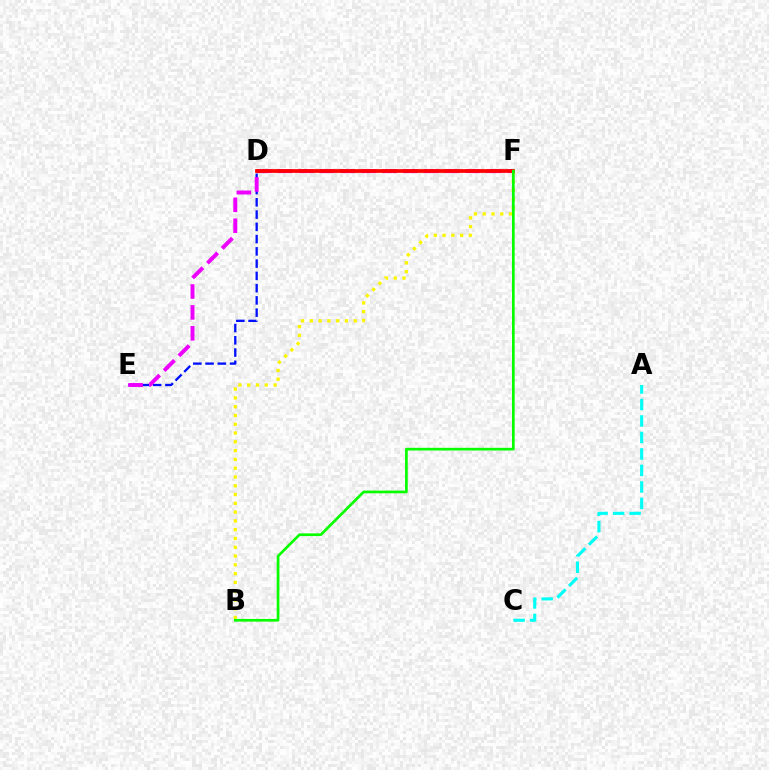{('D', 'E'): [{'color': '#0010ff', 'line_style': 'dashed', 'thickness': 1.67}], ('A', 'C'): [{'color': '#00fff6', 'line_style': 'dashed', 'thickness': 2.24}], ('B', 'F'): [{'color': '#fcf500', 'line_style': 'dotted', 'thickness': 2.39}, {'color': '#08ff00', 'line_style': 'solid', 'thickness': 1.94}], ('E', 'F'): [{'color': '#ee00ff', 'line_style': 'dashed', 'thickness': 2.84}], ('D', 'F'): [{'color': '#ff0000', 'line_style': 'solid', 'thickness': 2.69}]}